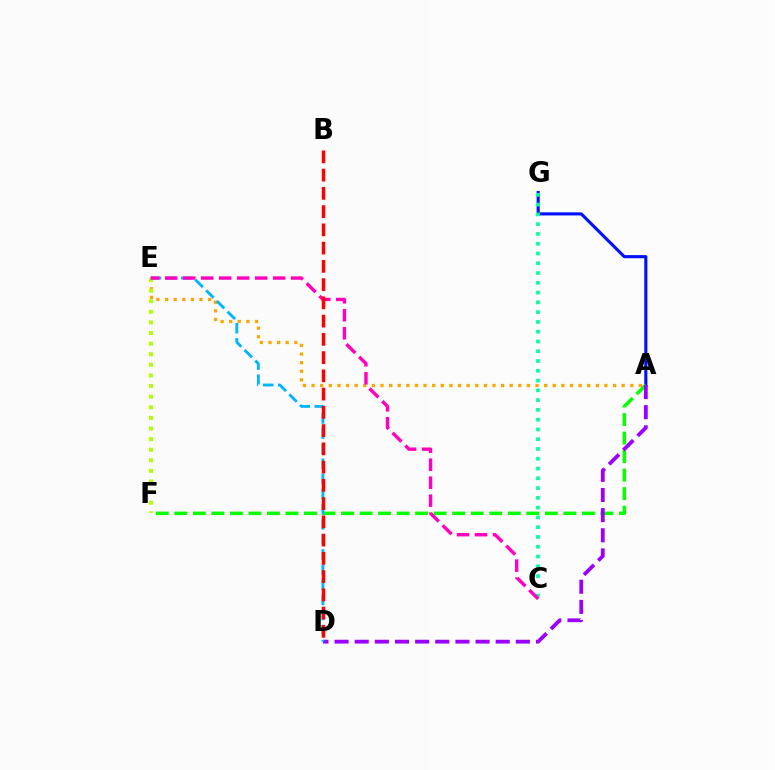{('A', 'E'): [{'color': '#ffa500', 'line_style': 'dotted', 'thickness': 2.34}], ('A', 'G'): [{'color': '#0010ff', 'line_style': 'solid', 'thickness': 2.24}], ('C', 'G'): [{'color': '#00ff9d', 'line_style': 'dotted', 'thickness': 2.66}], ('A', 'F'): [{'color': '#08ff00', 'line_style': 'dashed', 'thickness': 2.52}], ('E', 'F'): [{'color': '#b3ff00', 'line_style': 'dotted', 'thickness': 2.88}], ('A', 'D'): [{'color': '#9b00ff', 'line_style': 'dashed', 'thickness': 2.74}], ('D', 'E'): [{'color': '#00b5ff', 'line_style': 'dashed', 'thickness': 2.05}], ('C', 'E'): [{'color': '#ff00bd', 'line_style': 'dashed', 'thickness': 2.44}], ('B', 'D'): [{'color': '#ff0000', 'line_style': 'dashed', 'thickness': 2.48}]}